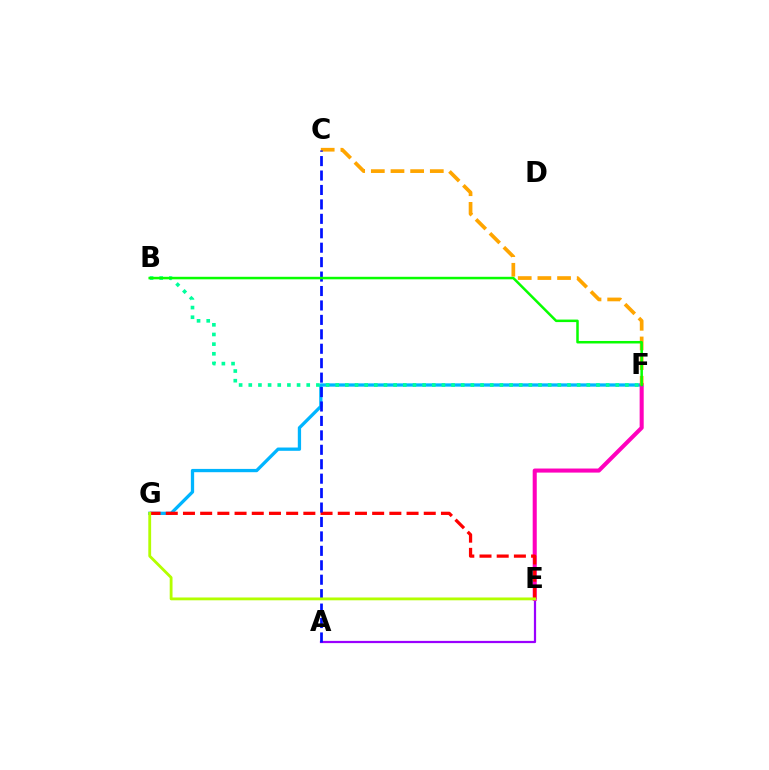{('F', 'G'): [{'color': '#00b5ff', 'line_style': 'solid', 'thickness': 2.36}], ('A', 'E'): [{'color': '#9b00ff', 'line_style': 'solid', 'thickness': 1.6}], ('E', 'F'): [{'color': '#ff00bd', 'line_style': 'solid', 'thickness': 2.93}], ('C', 'F'): [{'color': '#ffa500', 'line_style': 'dashed', 'thickness': 2.67}], ('E', 'G'): [{'color': '#ff0000', 'line_style': 'dashed', 'thickness': 2.34}, {'color': '#b3ff00', 'line_style': 'solid', 'thickness': 2.03}], ('B', 'F'): [{'color': '#00ff9d', 'line_style': 'dotted', 'thickness': 2.62}, {'color': '#08ff00', 'line_style': 'solid', 'thickness': 1.81}], ('A', 'C'): [{'color': '#0010ff', 'line_style': 'dashed', 'thickness': 1.96}]}